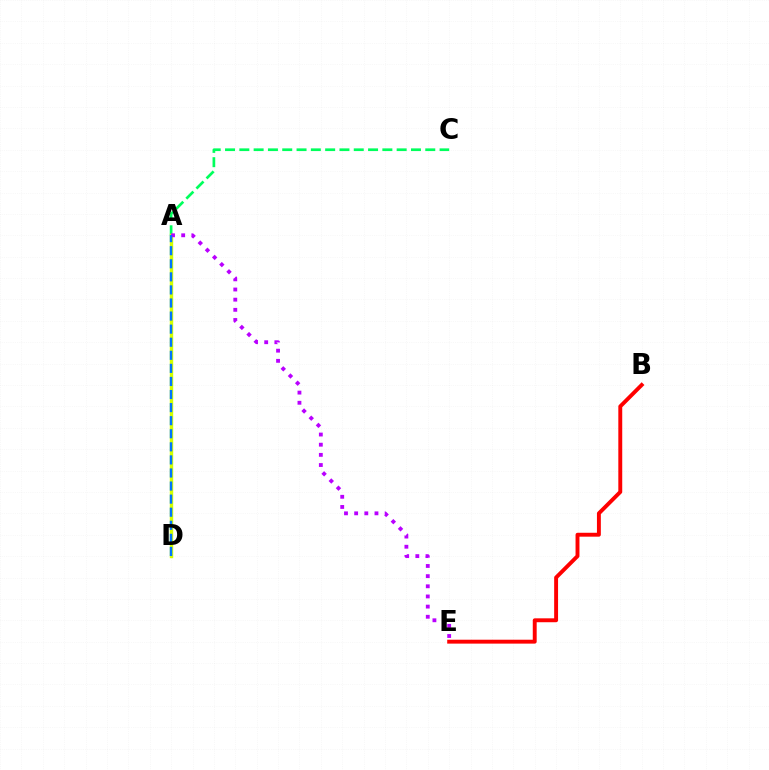{('A', 'C'): [{'color': '#00ff5c', 'line_style': 'dashed', 'thickness': 1.94}], ('A', 'D'): [{'color': '#d1ff00', 'line_style': 'solid', 'thickness': 2.47}, {'color': '#0074ff', 'line_style': 'dashed', 'thickness': 1.78}], ('B', 'E'): [{'color': '#ff0000', 'line_style': 'solid', 'thickness': 2.81}], ('A', 'E'): [{'color': '#b900ff', 'line_style': 'dotted', 'thickness': 2.76}]}